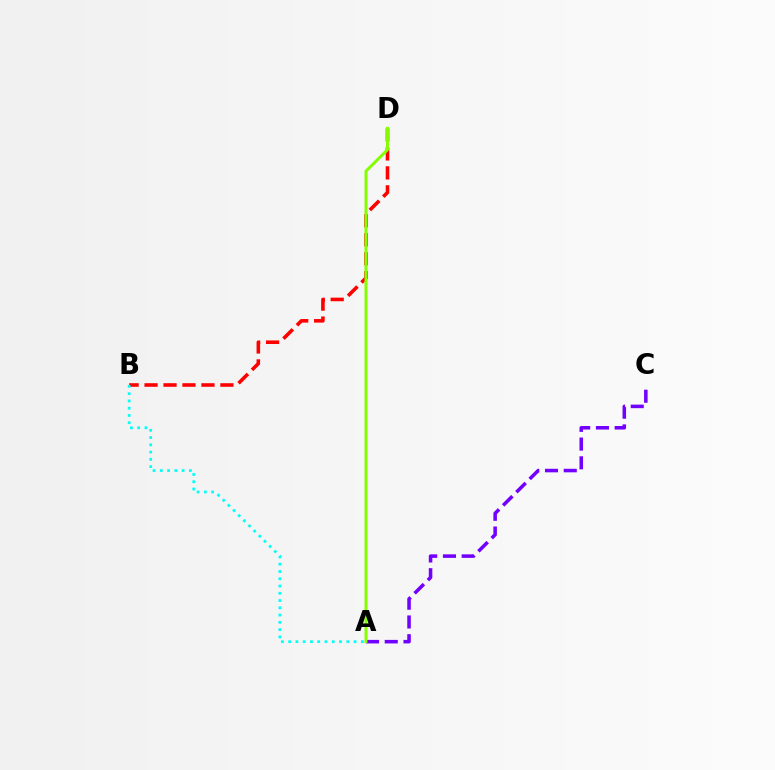{('A', 'C'): [{'color': '#7200ff', 'line_style': 'dashed', 'thickness': 2.55}], ('B', 'D'): [{'color': '#ff0000', 'line_style': 'dashed', 'thickness': 2.58}], ('A', 'B'): [{'color': '#00fff6', 'line_style': 'dotted', 'thickness': 1.98}], ('A', 'D'): [{'color': '#84ff00', 'line_style': 'solid', 'thickness': 2.11}]}